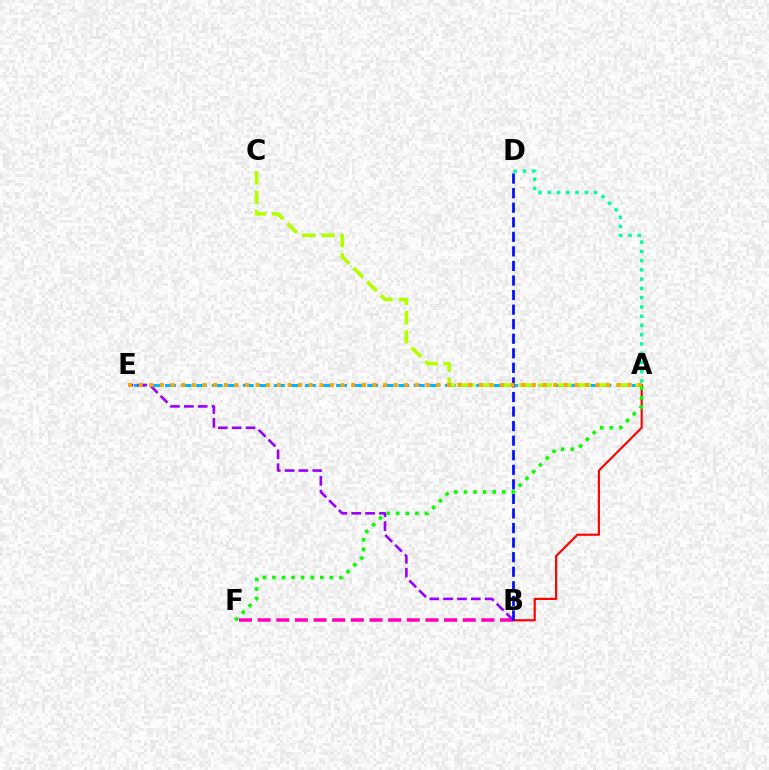{('B', 'F'): [{'color': '#ff00bd', 'line_style': 'dashed', 'thickness': 2.53}], ('A', 'E'): [{'color': '#00b5ff', 'line_style': 'dashed', 'thickness': 2.11}, {'color': '#ffa500', 'line_style': 'dotted', 'thickness': 2.89}], ('A', 'C'): [{'color': '#b3ff00', 'line_style': 'dashed', 'thickness': 2.63}], ('B', 'E'): [{'color': '#9b00ff', 'line_style': 'dashed', 'thickness': 1.88}], ('A', 'B'): [{'color': '#ff0000', 'line_style': 'solid', 'thickness': 1.55}], ('A', 'D'): [{'color': '#00ff9d', 'line_style': 'dotted', 'thickness': 2.51}], ('B', 'D'): [{'color': '#0010ff', 'line_style': 'dashed', 'thickness': 1.98}], ('A', 'F'): [{'color': '#08ff00', 'line_style': 'dotted', 'thickness': 2.6}]}